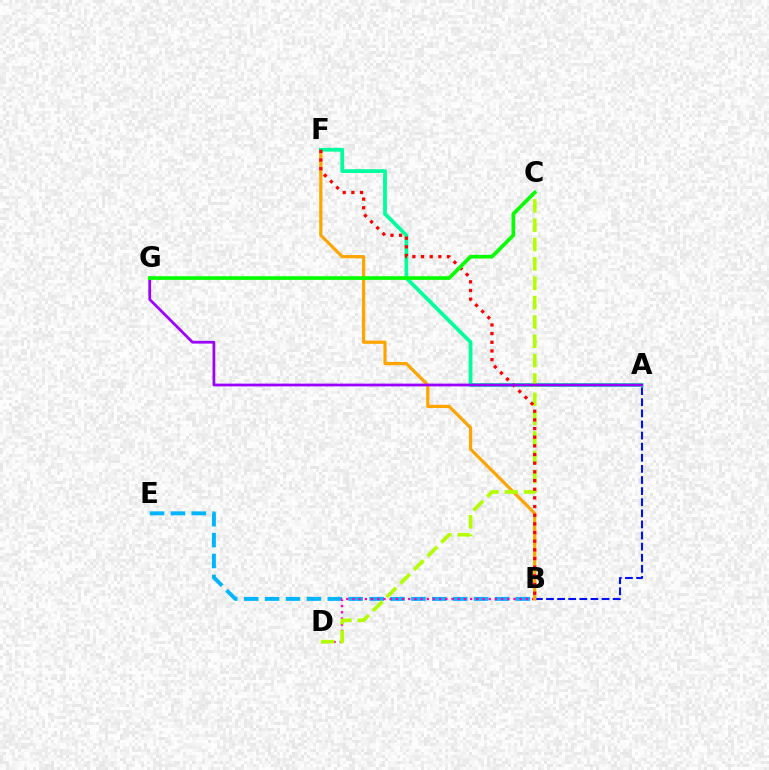{('B', 'E'): [{'color': '#00b5ff', 'line_style': 'dashed', 'thickness': 2.84}], ('B', 'D'): [{'color': '#ff00bd', 'line_style': 'dotted', 'thickness': 1.68}], ('A', 'B'): [{'color': '#0010ff', 'line_style': 'dashed', 'thickness': 1.51}], ('B', 'F'): [{'color': '#ffa500', 'line_style': 'solid', 'thickness': 2.32}, {'color': '#ff0000', 'line_style': 'dotted', 'thickness': 2.35}], ('A', 'F'): [{'color': '#00ff9d', 'line_style': 'solid', 'thickness': 2.73}], ('C', 'D'): [{'color': '#b3ff00', 'line_style': 'dashed', 'thickness': 2.63}], ('A', 'G'): [{'color': '#9b00ff', 'line_style': 'solid', 'thickness': 1.98}], ('C', 'G'): [{'color': '#08ff00', 'line_style': 'solid', 'thickness': 2.68}]}